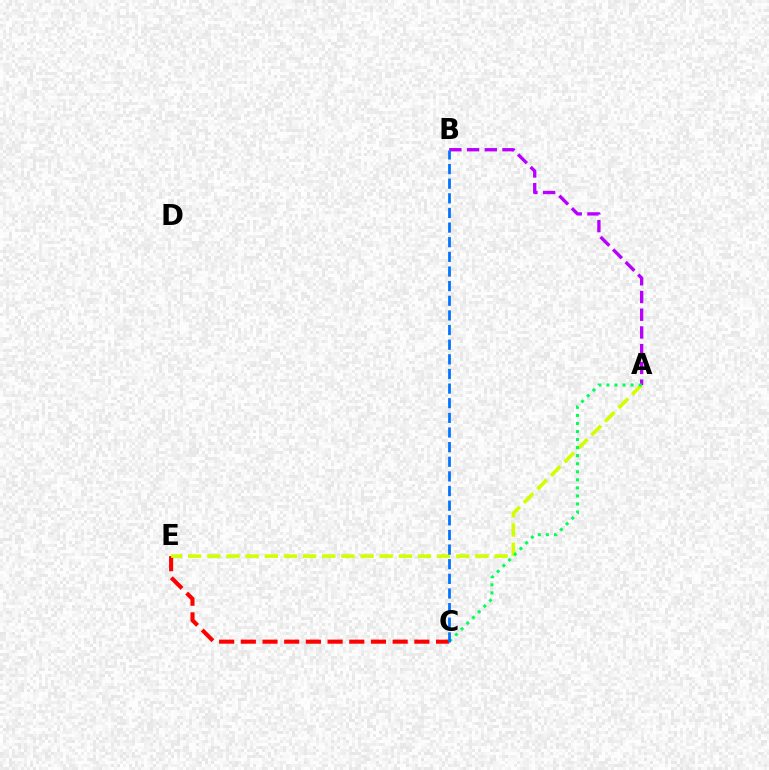{('C', 'E'): [{'color': '#ff0000', 'line_style': 'dashed', 'thickness': 2.95}], ('A', 'B'): [{'color': '#b900ff', 'line_style': 'dashed', 'thickness': 2.41}], ('A', 'E'): [{'color': '#d1ff00', 'line_style': 'dashed', 'thickness': 2.6}], ('A', 'C'): [{'color': '#00ff5c', 'line_style': 'dotted', 'thickness': 2.19}], ('B', 'C'): [{'color': '#0074ff', 'line_style': 'dashed', 'thickness': 1.99}]}